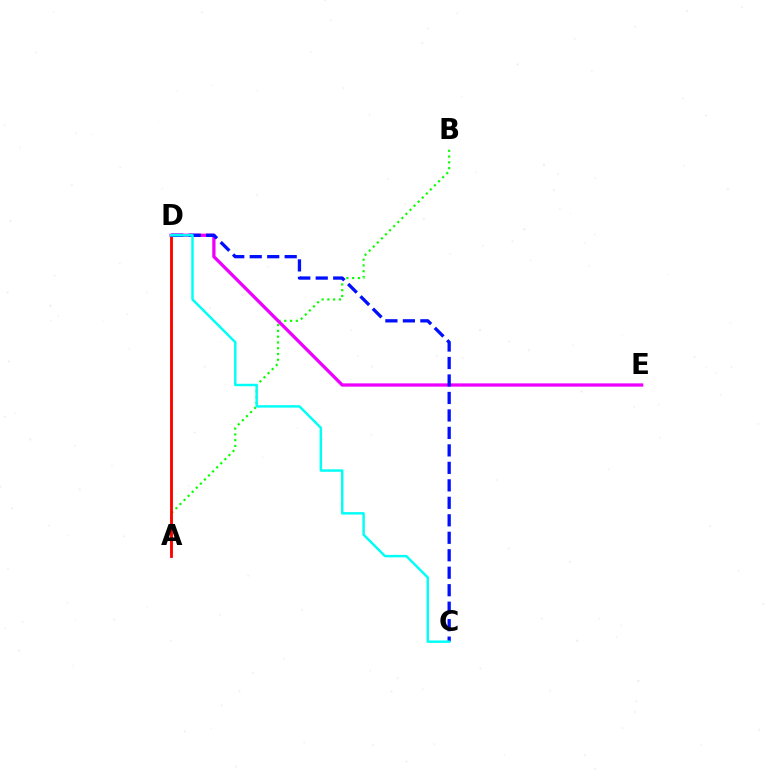{('A', 'D'): [{'color': '#fcf500', 'line_style': 'dotted', 'thickness': 2.02}, {'color': '#ff0000', 'line_style': 'solid', 'thickness': 2.04}], ('A', 'B'): [{'color': '#08ff00', 'line_style': 'dotted', 'thickness': 1.57}], ('D', 'E'): [{'color': '#ee00ff', 'line_style': 'solid', 'thickness': 2.36}], ('C', 'D'): [{'color': '#0010ff', 'line_style': 'dashed', 'thickness': 2.37}, {'color': '#00fff6', 'line_style': 'solid', 'thickness': 1.76}]}